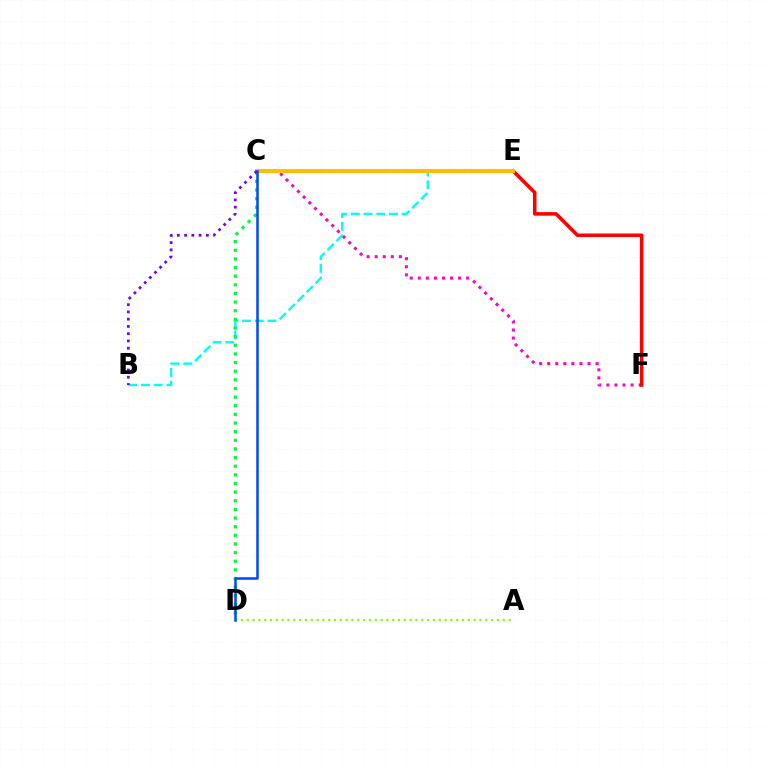{('A', 'D'): [{'color': '#84ff00', 'line_style': 'dotted', 'thickness': 1.58}], ('C', 'F'): [{'color': '#ff00cf', 'line_style': 'dotted', 'thickness': 2.19}], ('E', 'F'): [{'color': '#ff0000', 'line_style': 'solid', 'thickness': 2.57}], ('B', 'E'): [{'color': '#00fff6', 'line_style': 'dashed', 'thickness': 1.73}], ('C', 'E'): [{'color': '#ffbd00', 'line_style': 'solid', 'thickness': 2.82}], ('C', 'D'): [{'color': '#00ff39', 'line_style': 'dotted', 'thickness': 2.35}, {'color': '#004bff', 'line_style': 'solid', 'thickness': 1.82}], ('B', 'C'): [{'color': '#7200ff', 'line_style': 'dotted', 'thickness': 1.97}]}